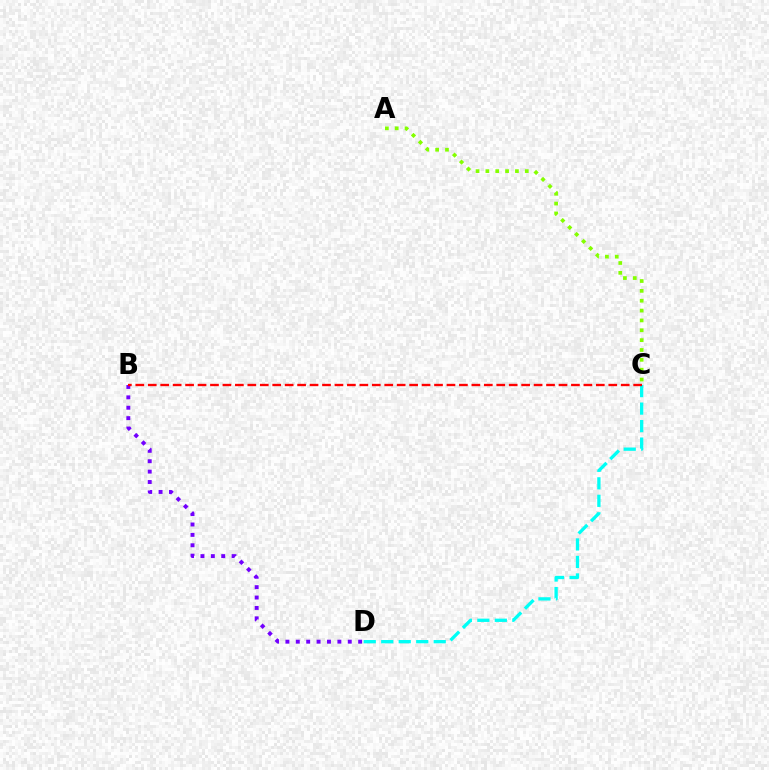{('A', 'C'): [{'color': '#84ff00', 'line_style': 'dotted', 'thickness': 2.68}], ('B', 'D'): [{'color': '#7200ff', 'line_style': 'dotted', 'thickness': 2.82}], ('C', 'D'): [{'color': '#00fff6', 'line_style': 'dashed', 'thickness': 2.38}], ('B', 'C'): [{'color': '#ff0000', 'line_style': 'dashed', 'thickness': 1.69}]}